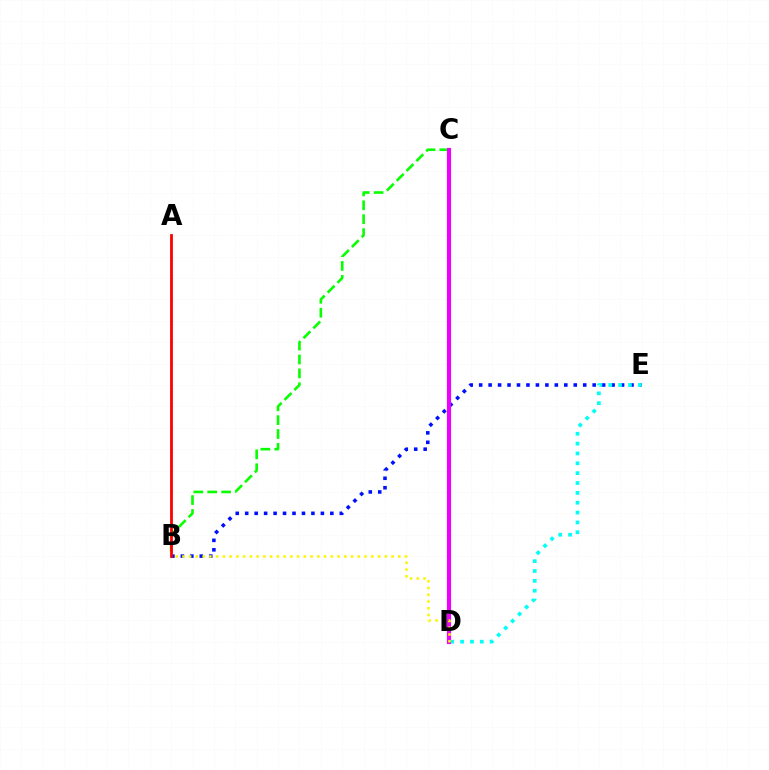{('B', 'C'): [{'color': '#08ff00', 'line_style': 'dashed', 'thickness': 1.89}], ('B', 'E'): [{'color': '#0010ff', 'line_style': 'dotted', 'thickness': 2.57}], ('D', 'E'): [{'color': '#00fff6', 'line_style': 'dotted', 'thickness': 2.68}], ('C', 'D'): [{'color': '#ee00ff', 'line_style': 'solid', 'thickness': 2.98}], ('B', 'D'): [{'color': '#fcf500', 'line_style': 'dotted', 'thickness': 1.83}], ('A', 'B'): [{'color': '#ff0000', 'line_style': 'solid', 'thickness': 2.01}]}